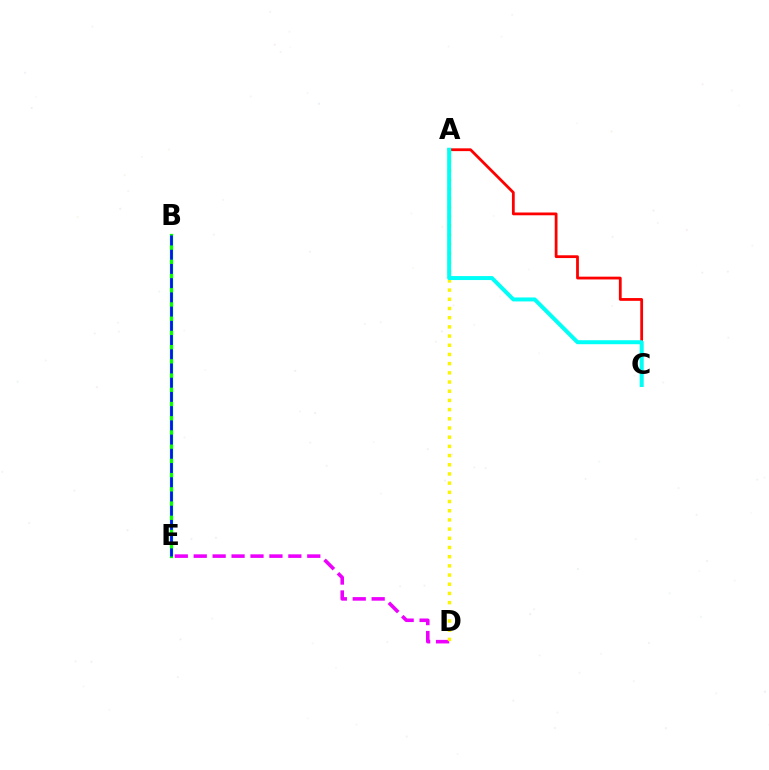{('D', 'E'): [{'color': '#ee00ff', 'line_style': 'dashed', 'thickness': 2.57}], ('A', 'C'): [{'color': '#ff0000', 'line_style': 'solid', 'thickness': 2.01}, {'color': '#00fff6', 'line_style': 'solid', 'thickness': 2.87}], ('B', 'E'): [{'color': '#08ff00', 'line_style': 'solid', 'thickness': 2.35}, {'color': '#0010ff', 'line_style': 'dashed', 'thickness': 1.93}], ('A', 'D'): [{'color': '#fcf500', 'line_style': 'dotted', 'thickness': 2.5}]}